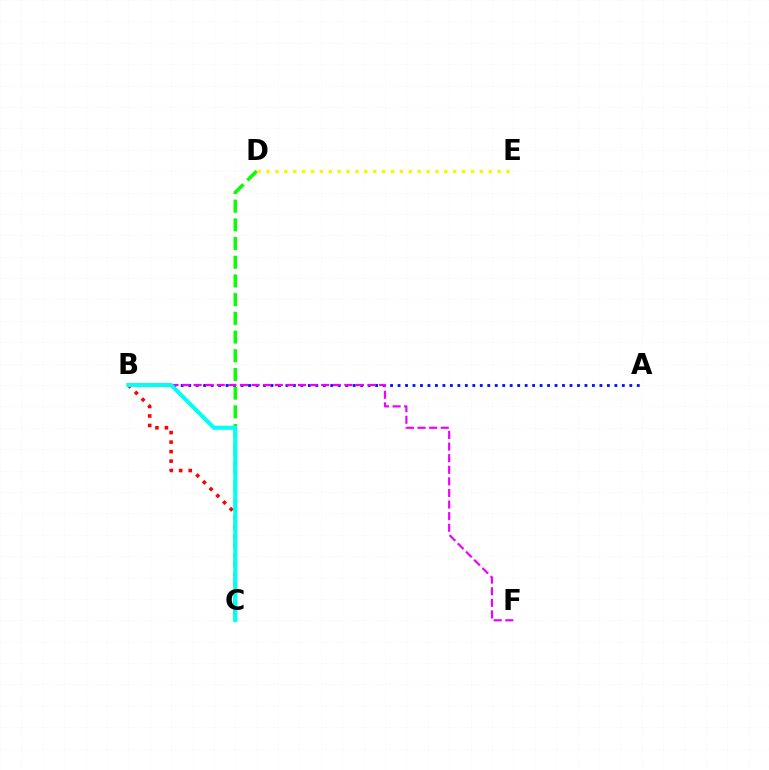{('A', 'B'): [{'color': '#0010ff', 'line_style': 'dotted', 'thickness': 2.03}], ('C', 'D'): [{'color': '#08ff00', 'line_style': 'dashed', 'thickness': 2.54}], ('B', 'F'): [{'color': '#ee00ff', 'line_style': 'dashed', 'thickness': 1.58}], ('B', 'C'): [{'color': '#ff0000', 'line_style': 'dotted', 'thickness': 2.58}, {'color': '#00fff6', 'line_style': 'solid', 'thickness': 2.92}], ('D', 'E'): [{'color': '#fcf500', 'line_style': 'dotted', 'thickness': 2.41}]}